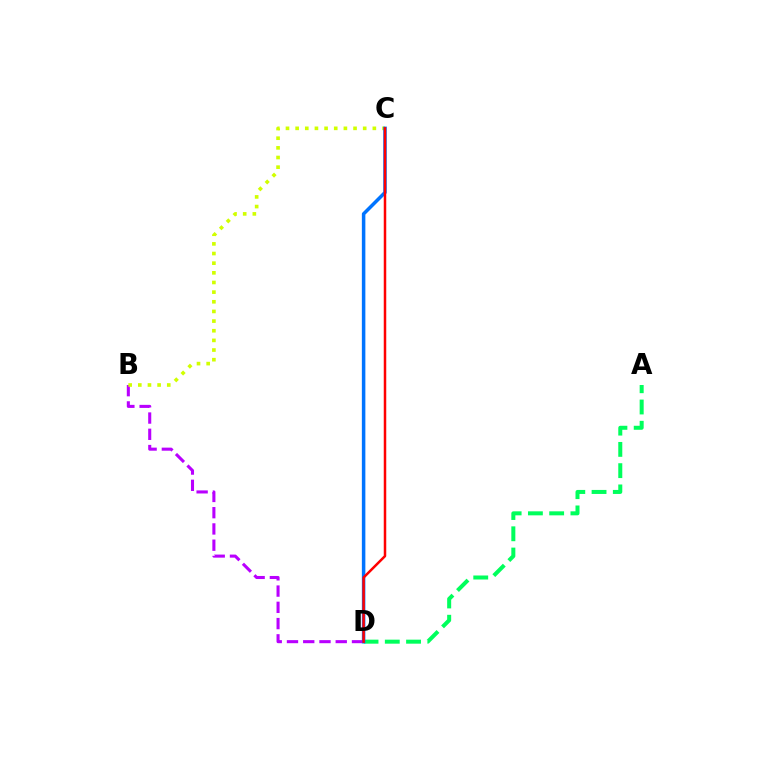{('B', 'D'): [{'color': '#b900ff', 'line_style': 'dashed', 'thickness': 2.21}], ('B', 'C'): [{'color': '#d1ff00', 'line_style': 'dotted', 'thickness': 2.62}], ('A', 'D'): [{'color': '#00ff5c', 'line_style': 'dashed', 'thickness': 2.89}], ('C', 'D'): [{'color': '#0074ff', 'line_style': 'solid', 'thickness': 2.53}, {'color': '#ff0000', 'line_style': 'solid', 'thickness': 1.8}]}